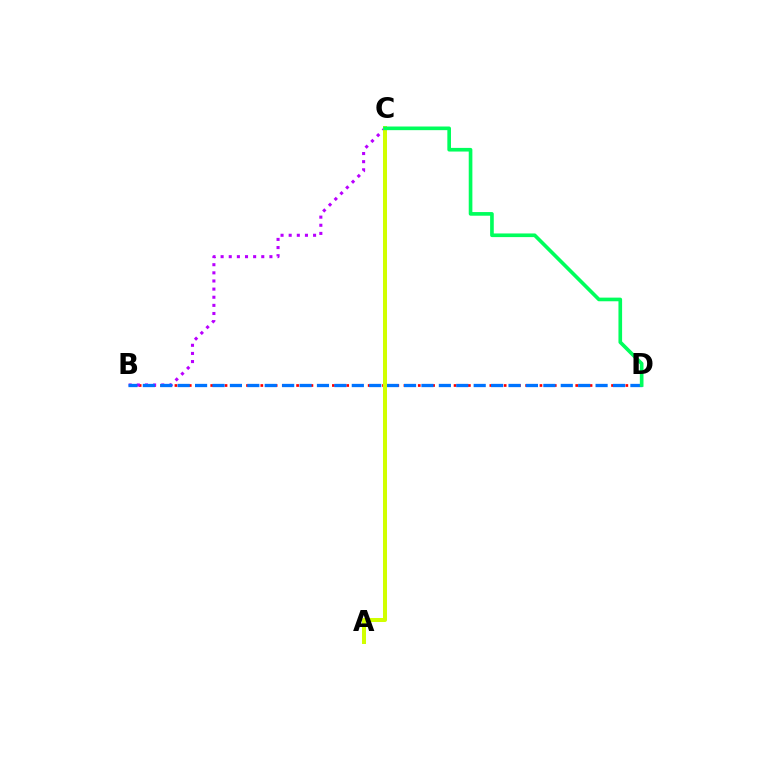{('B', 'D'): [{'color': '#ff0000', 'line_style': 'dotted', 'thickness': 1.94}, {'color': '#0074ff', 'line_style': 'dashed', 'thickness': 2.37}], ('B', 'C'): [{'color': '#b900ff', 'line_style': 'dotted', 'thickness': 2.21}], ('A', 'C'): [{'color': '#d1ff00', 'line_style': 'solid', 'thickness': 2.88}], ('C', 'D'): [{'color': '#00ff5c', 'line_style': 'solid', 'thickness': 2.63}]}